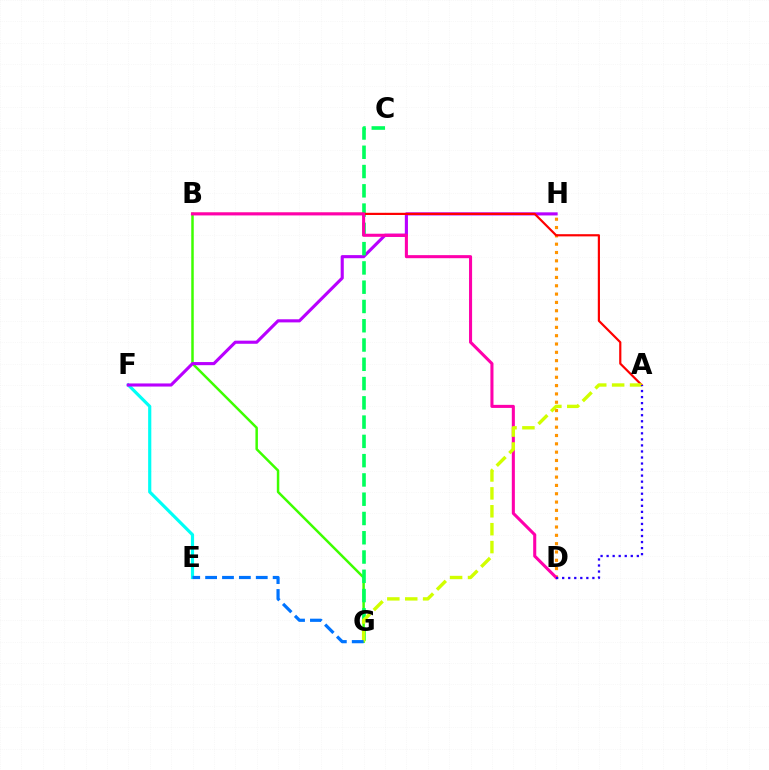{('E', 'F'): [{'color': '#00fff6', 'line_style': 'solid', 'thickness': 2.29}], ('B', 'G'): [{'color': '#3dff00', 'line_style': 'solid', 'thickness': 1.79}], ('F', 'H'): [{'color': '#b900ff', 'line_style': 'solid', 'thickness': 2.24}], ('C', 'G'): [{'color': '#00ff5c', 'line_style': 'dashed', 'thickness': 2.62}], ('D', 'H'): [{'color': '#ff9400', 'line_style': 'dotted', 'thickness': 2.26}], ('A', 'B'): [{'color': '#ff0000', 'line_style': 'solid', 'thickness': 1.58}], ('B', 'D'): [{'color': '#ff00ac', 'line_style': 'solid', 'thickness': 2.21}], ('A', 'G'): [{'color': '#d1ff00', 'line_style': 'dashed', 'thickness': 2.43}], ('A', 'D'): [{'color': '#2500ff', 'line_style': 'dotted', 'thickness': 1.64}], ('E', 'G'): [{'color': '#0074ff', 'line_style': 'dashed', 'thickness': 2.29}]}